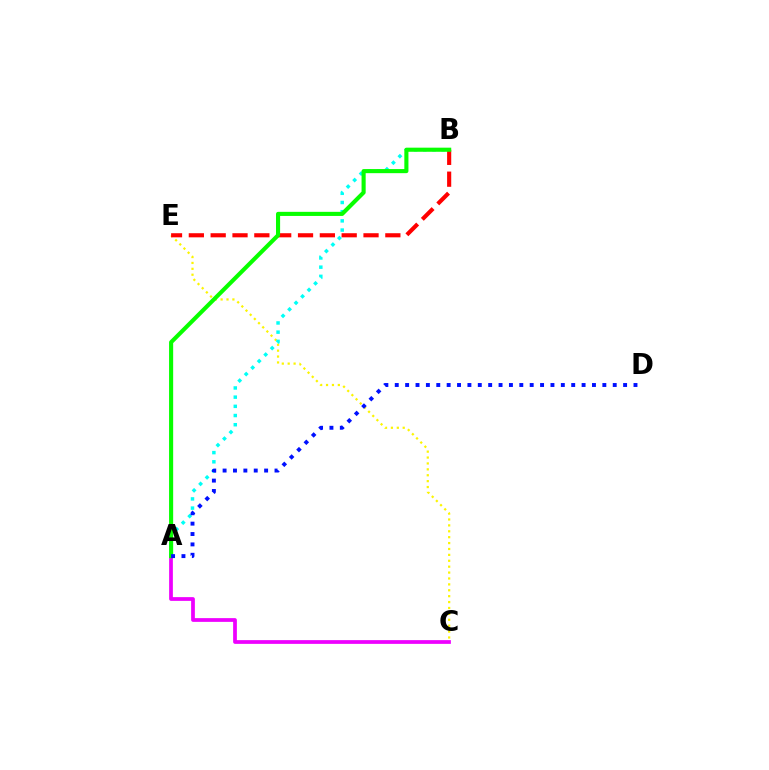{('A', 'C'): [{'color': '#ee00ff', 'line_style': 'solid', 'thickness': 2.7}], ('C', 'E'): [{'color': '#fcf500', 'line_style': 'dotted', 'thickness': 1.6}], ('A', 'B'): [{'color': '#00fff6', 'line_style': 'dotted', 'thickness': 2.5}, {'color': '#08ff00', 'line_style': 'solid', 'thickness': 2.95}], ('B', 'E'): [{'color': '#ff0000', 'line_style': 'dashed', 'thickness': 2.97}], ('A', 'D'): [{'color': '#0010ff', 'line_style': 'dotted', 'thickness': 2.82}]}